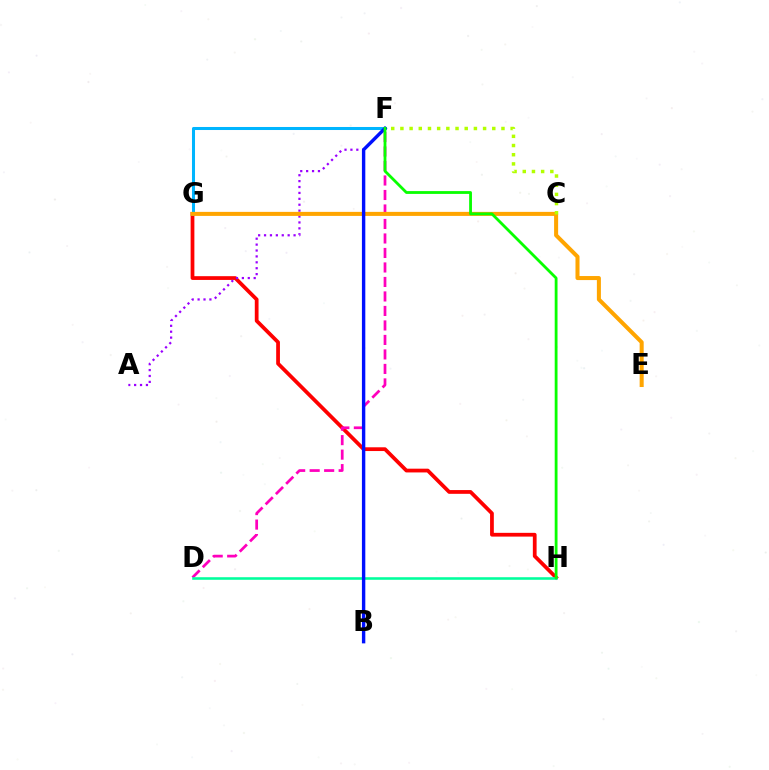{('G', 'H'): [{'color': '#ff0000', 'line_style': 'solid', 'thickness': 2.7}], ('A', 'F'): [{'color': '#9b00ff', 'line_style': 'dotted', 'thickness': 1.6}], ('D', 'F'): [{'color': '#ff00bd', 'line_style': 'dashed', 'thickness': 1.97}], ('D', 'H'): [{'color': '#00ff9d', 'line_style': 'solid', 'thickness': 1.85}], ('F', 'G'): [{'color': '#00b5ff', 'line_style': 'solid', 'thickness': 2.18}], ('E', 'G'): [{'color': '#ffa500', 'line_style': 'solid', 'thickness': 2.91}], ('B', 'F'): [{'color': '#0010ff', 'line_style': 'solid', 'thickness': 2.45}], ('F', 'H'): [{'color': '#08ff00', 'line_style': 'solid', 'thickness': 2.02}], ('C', 'F'): [{'color': '#b3ff00', 'line_style': 'dotted', 'thickness': 2.5}]}